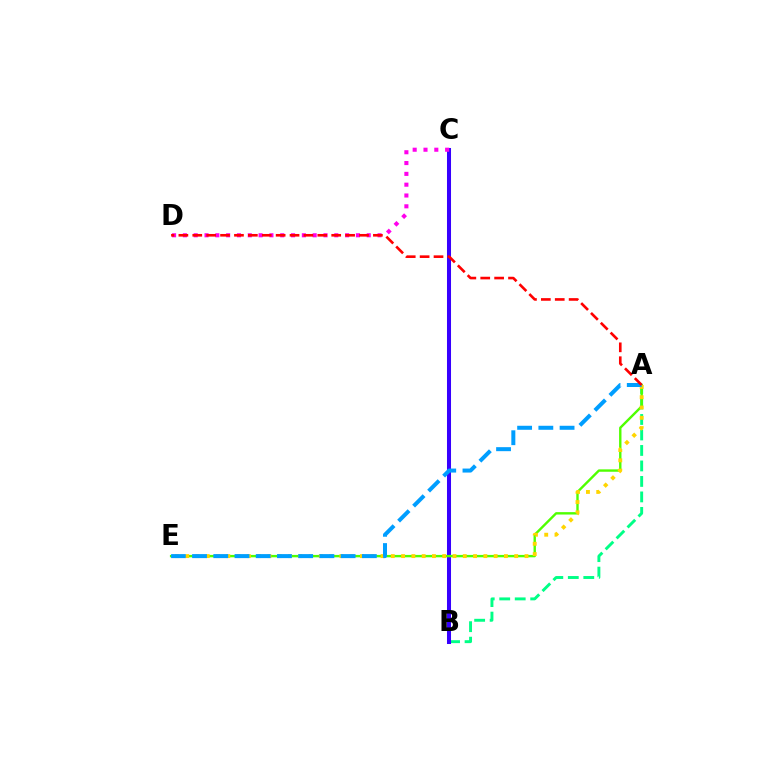{('A', 'B'): [{'color': '#00ff86', 'line_style': 'dashed', 'thickness': 2.1}], ('B', 'C'): [{'color': '#3700ff', 'line_style': 'solid', 'thickness': 2.9}], ('A', 'E'): [{'color': '#4fff00', 'line_style': 'solid', 'thickness': 1.72}, {'color': '#ffd500', 'line_style': 'dotted', 'thickness': 2.79}, {'color': '#009eff', 'line_style': 'dashed', 'thickness': 2.88}], ('C', 'D'): [{'color': '#ff00ed', 'line_style': 'dotted', 'thickness': 2.94}], ('A', 'D'): [{'color': '#ff0000', 'line_style': 'dashed', 'thickness': 1.89}]}